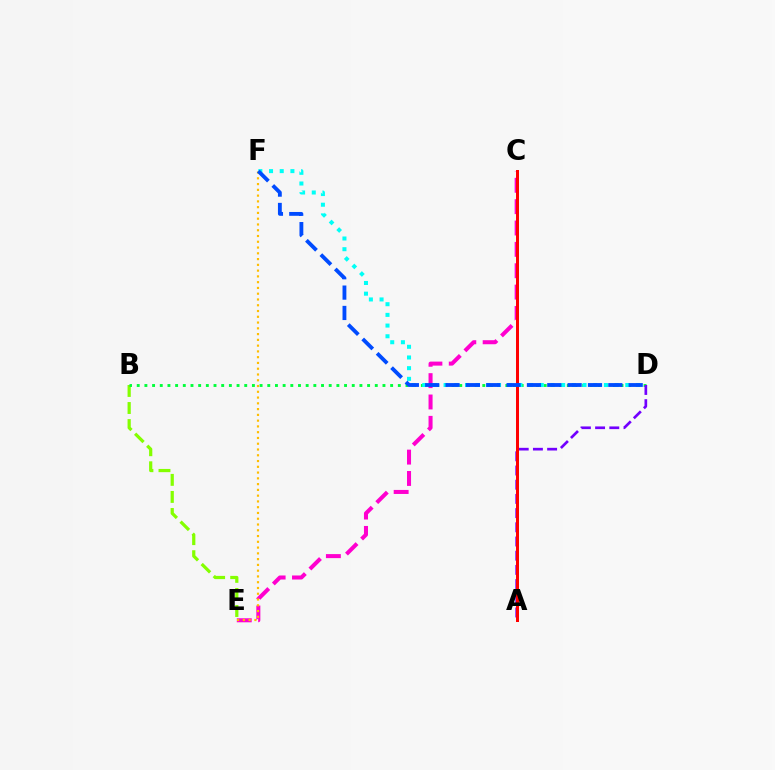{('B', 'E'): [{'color': '#84ff00', 'line_style': 'dashed', 'thickness': 2.32}], ('B', 'D'): [{'color': '#00ff39', 'line_style': 'dotted', 'thickness': 2.09}], ('C', 'E'): [{'color': '#ff00cf', 'line_style': 'dashed', 'thickness': 2.9}], ('A', 'D'): [{'color': '#7200ff', 'line_style': 'dashed', 'thickness': 1.93}], ('E', 'F'): [{'color': '#ffbd00', 'line_style': 'dotted', 'thickness': 1.57}], ('D', 'F'): [{'color': '#00fff6', 'line_style': 'dotted', 'thickness': 2.9}, {'color': '#004bff', 'line_style': 'dashed', 'thickness': 2.76}], ('A', 'C'): [{'color': '#ff0000', 'line_style': 'solid', 'thickness': 2.15}]}